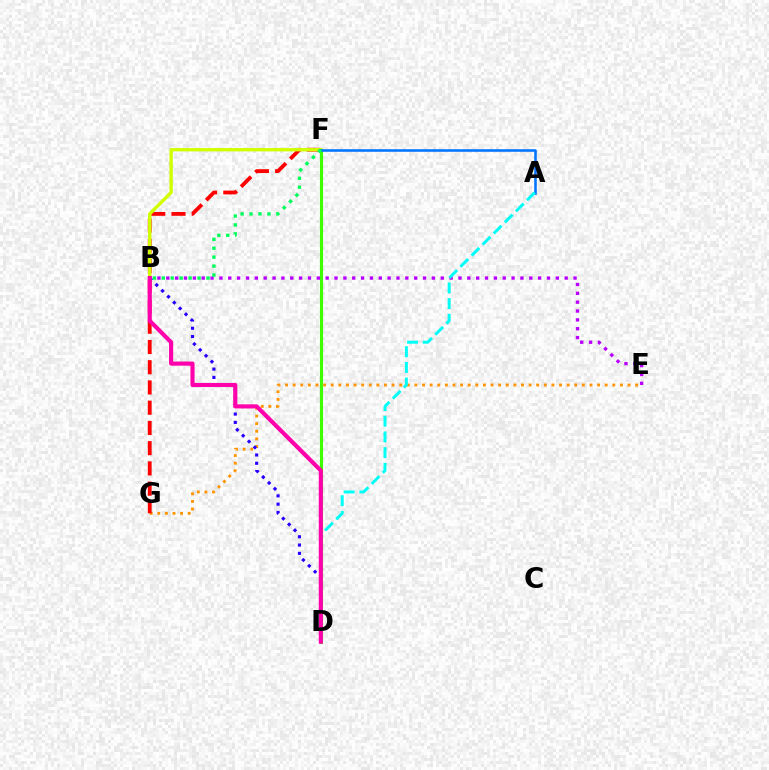{('E', 'G'): [{'color': '#ff9400', 'line_style': 'dotted', 'thickness': 2.07}], ('F', 'G'): [{'color': '#ff0000', 'line_style': 'dashed', 'thickness': 2.75}], ('B', 'F'): [{'color': '#d1ff00', 'line_style': 'solid', 'thickness': 2.41}, {'color': '#00ff5c', 'line_style': 'dotted', 'thickness': 2.43}], ('D', 'F'): [{'color': '#3dff00', 'line_style': 'solid', 'thickness': 2.25}], ('B', 'D'): [{'color': '#2500ff', 'line_style': 'dotted', 'thickness': 2.25}, {'color': '#ff00ac', 'line_style': 'solid', 'thickness': 2.97}], ('A', 'F'): [{'color': '#0074ff', 'line_style': 'solid', 'thickness': 1.84}], ('B', 'E'): [{'color': '#b900ff', 'line_style': 'dotted', 'thickness': 2.41}], ('A', 'D'): [{'color': '#00fff6', 'line_style': 'dashed', 'thickness': 2.13}]}